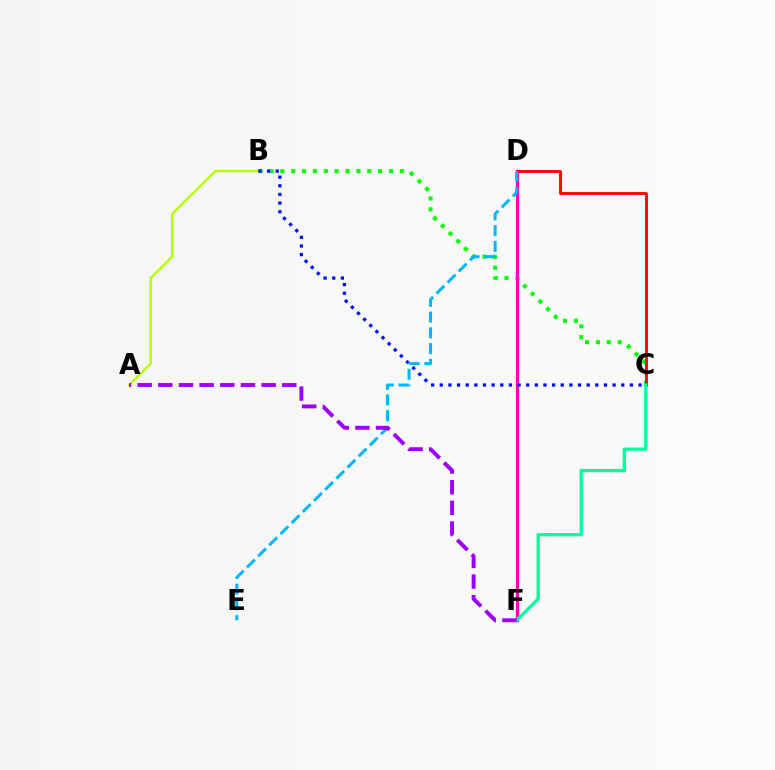{('A', 'B'): [{'color': '#b3ff00', 'line_style': 'solid', 'thickness': 1.7}], ('D', 'F'): [{'color': '#ffa500', 'line_style': 'dotted', 'thickness': 1.91}, {'color': '#ff00bd', 'line_style': 'solid', 'thickness': 2.3}], ('B', 'C'): [{'color': '#08ff00', 'line_style': 'dotted', 'thickness': 2.95}, {'color': '#0010ff', 'line_style': 'dotted', 'thickness': 2.35}], ('C', 'D'): [{'color': '#ff0000', 'line_style': 'solid', 'thickness': 2.05}], ('C', 'F'): [{'color': '#00ff9d', 'line_style': 'solid', 'thickness': 2.38}], ('D', 'E'): [{'color': '#00b5ff', 'line_style': 'dashed', 'thickness': 2.14}], ('A', 'F'): [{'color': '#9b00ff', 'line_style': 'dashed', 'thickness': 2.81}]}